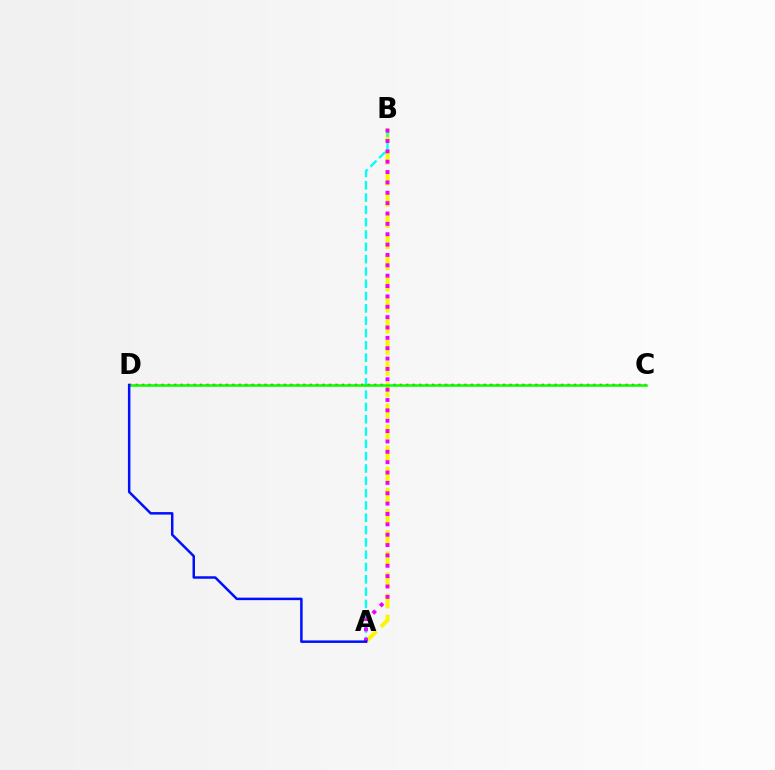{('C', 'D'): [{'color': '#ff0000', 'line_style': 'dotted', 'thickness': 1.75}, {'color': '#08ff00', 'line_style': 'solid', 'thickness': 1.82}], ('A', 'B'): [{'color': '#fcf500', 'line_style': 'dashed', 'thickness': 2.87}, {'color': '#00fff6', 'line_style': 'dashed', 'thickness': 1.67}, {'color': '#ee00ff', 'line_style': 'dotted', 'thickness': 2.82}], ('A', 'D'): [{'color': '#0010ff', 'line_style': 'solid', 'thickness': 1.8}]}